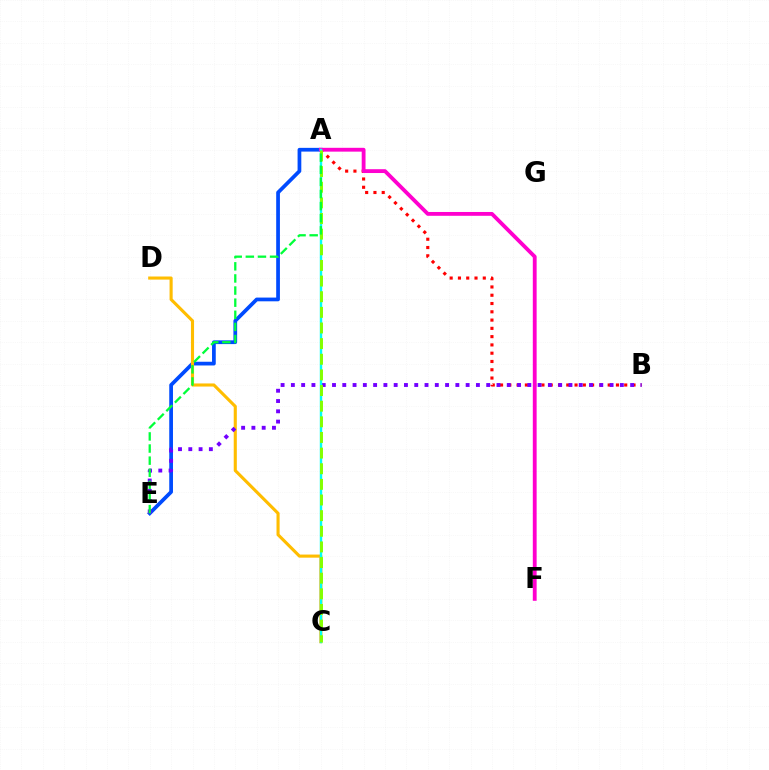{('A', 'E'): [{'color': '#004bff', 'line_style': 'solid', 'thickness': 2.69}, {'color': '#00ff39', 'line_style': 'dashed', 'thickness': 1.65}], ('A', 'B'): [{'color': '#ff0000', 'line_style': 'dotted', 'thickness': 2.25}], ('A', 'F'): [{'color': '#ff00cf', 'line_style': 'solid', 'thickness': 2.75}], ('C', 'D'): [{'color': '#ffbd00', 'line_style': 'solid', 'thickness': 2.23}], ('B', 'E'): [{'color': '#7200ff', 'line_style': 'dotted', 'thickness': 2.79}], ('A', 'C'): [{'color': '#00fff6', 'line_style': 'solid', 'thickness': 1.75}, {'color': '#84ff00', 'line_style': 'dashed', 'thickness': 2.12}]}